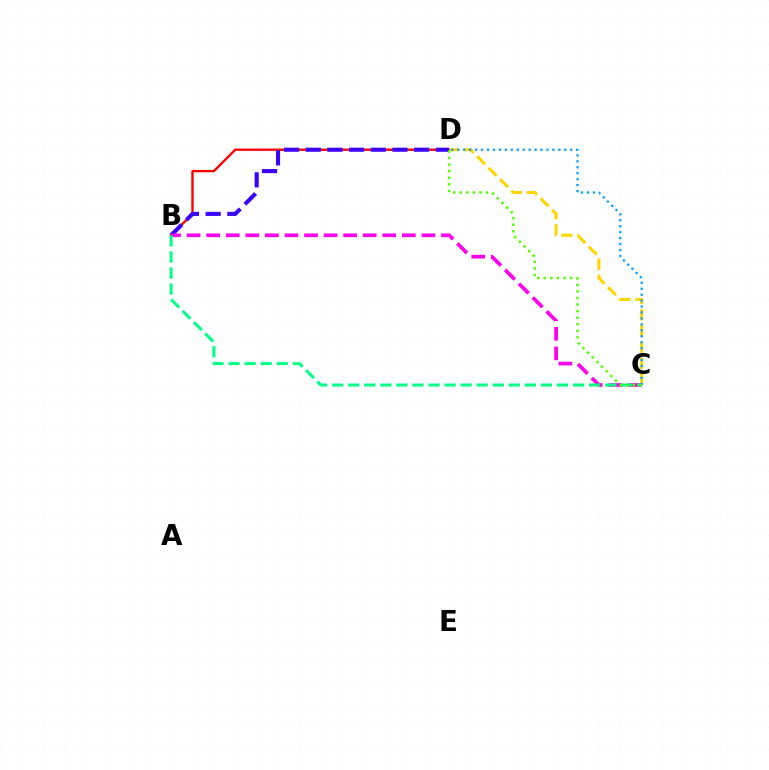{('B', 'D'): [{'color': '#ff0000', 'line_style': 'solid', 'thickness': 1.71}, {'color': '#3700ff', 'line_style': 'dashed', 'thickness': 2.94}], ('C', 'D'): [{'color': '#ffd500', 'line_style': 'dashed', 'thickness': 2.19}, {'color': '#009eff', 'line_style': 'dotted', 'thickness': 1.62}, {'color': '#4fff00', 'line_style': 'dotted', 'thickness': 1.79}], ('B', 'C'): [{'color': '#ff00ed', 'line_style': 'dashed', 'thickness': 2.66}, {'color': '#00ff86', 'line_style': 'dashed', 'thickness': 2.18}]}